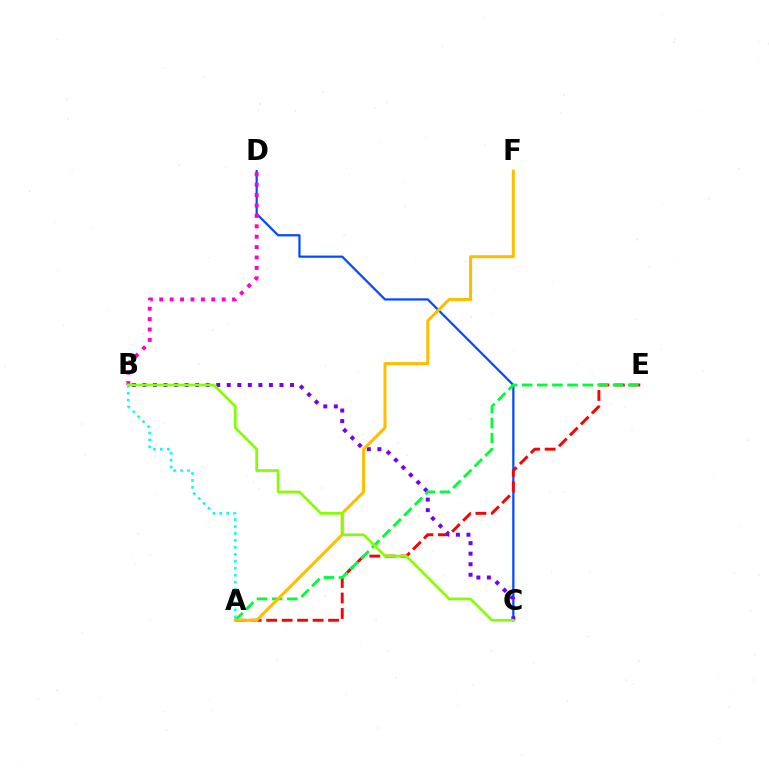{('C', 'D'): [{'color': '#004bff', 'line_style': 'solid', 'thickness': 1.6}], ('A', 'E'): [{'color': '#ff0000', 'line_style': 'dashed', 'thickness': 2.1}, {'color': '#00ff39', 'line_style': 'dashed', 'thickness': 2.06}], ('B', 'C'): [{'color': '#7200ff', 'line_style': 'dotted', 'thickness': 2.86}, {'color': '#84ff00', 'line_style': 'solid', 'thickness': 1.94}], ('B', 'D'): [{'color': '#ff00cf', 'line_style': 'dotted', 'thickness': 2.83}], ('A', 'B'): [{'color': '#00fff6', 'line_style': 'dotted', 'thickness': 1.89}], ('A', 'F'): [{'color': '#ffbd00', 'line_style': 'solid', 'thickness': 2.17}]}